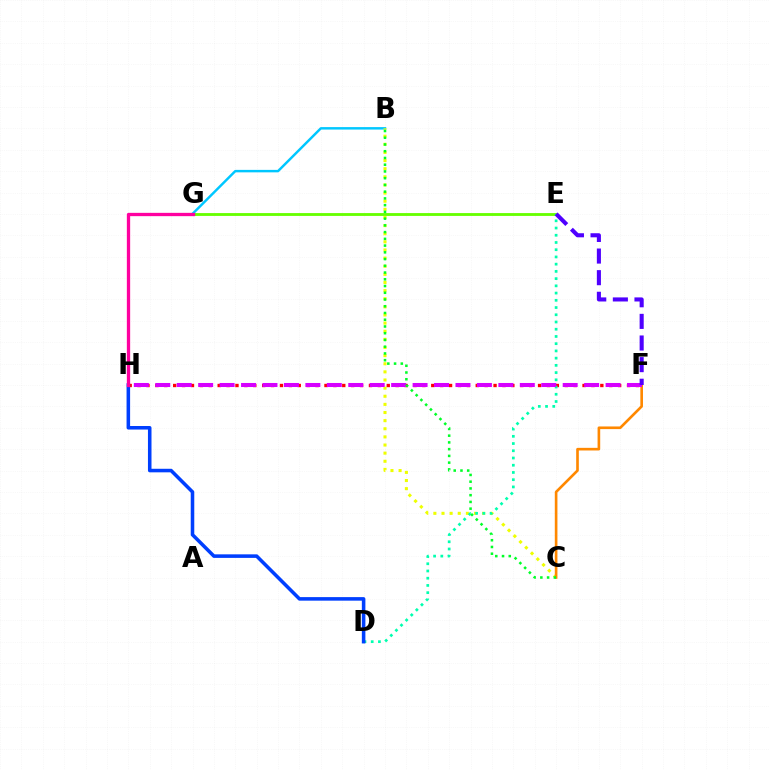{('B', 'G'): [{'color': '#00c7ff', 'line_style': 'solid', 'thickness': 1.77}], ('B', 'C'): [{'color': '#eeff00', 'line_style': 'dotted', 'thickness': 2.21}, {'color': '#00ff27', 'line_style': 'dotted', 'thickness': 1.83}], ('F', 'H'): [{'color': '#ff0000', 'line_style': 'dotted', 'thickness': 2.42}, {'color': '#d600ff', 'line_style': 'dashed', 'thickness': 2.91}], ('E', 'G'): [{'color': '#66ff00', 'line_style': 'solid', 'thickness': 2.04}], ('D', 'E'): [{'color': '#00ffaf', 'line_style': 'dotted', 'thickness': 1.96}], ('C', 'F'): [{'color': '#ff8800', 'line_style': 'solid', 'thickness': 1.9}], ('D', 'H'): [{'color': '#003fff', 'line_style': 'solid', 'thickness': 2.55}], ('G', 'H'): [{'color': '#ff00a0', 'line_style': 'solid', 'thickness': 2.38}], ('E', 'F'): [{'color': '#4f00ff', 'line_style': 'dashed', 'thickness': 2.94}]}